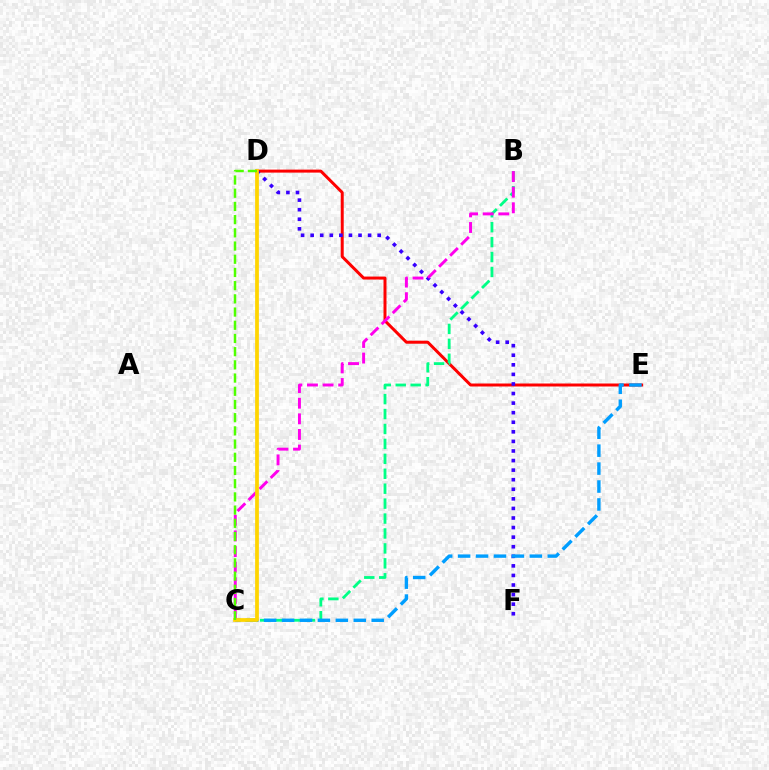{('D', 'E'): [{'color': '#ff0000', 'line_style': 'solid', 'thickness': 2.15}], ('D', 'F'): [{'color': '#3700ff', 'line_style': 'dotted', 'thickness': 2.6}], ('B', 'C'): [{'color': '#00ff86', 'line_style': 'dashed', 'thickness': 2.03}, {'color': '#ff00ed', 'line_style': 'dashed', 'thickness': 2.12}], ('C', 'E'): [{'color': '#009eff', 'line_style': 'dashed', 'thickness': 2.44}], ('C', 'D'): [{'color': '#ffd500', 'line_style': 'solid', 'thickness': 2.7}, {'color': '#4fff00', 'line_style': 'dashed', 'thickness': 1.79}]}